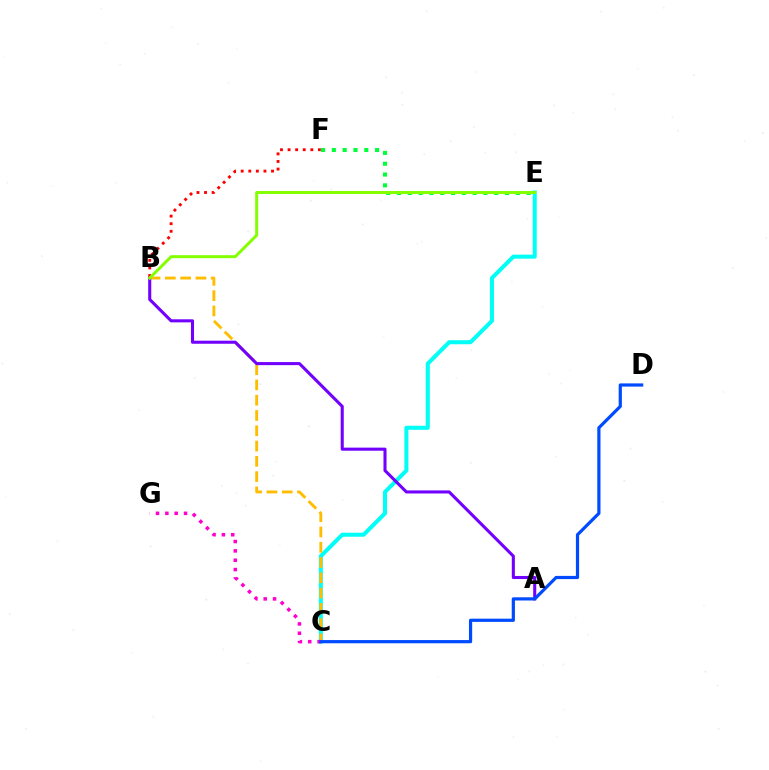{('C', 'E'): [{'color': '#00fff6', 'line_style': 'solid', 'thickness': 2.9}], ('B', 'C'): [{'color': '#ffbd00', 'line_style': 'dashed', 'thickness': 2.08}], ('A', 'B'): [{'color': '#7200ff', 'line_style': 'solid', 'thickness': 2.21}], ('C', 'G'): [{'color': '#ff00cf', 'line_style': 'dotted', 'thickness': 2.54}], ('E', 'F'): [{'color': '#00ff39', 'line_style': 'dotted', 'thickness': 2.94}], ('B', 'F'): [{'color': '#ff0000', 'line_style': 'dotted', 'thickness': 2.06}], ('C', 'D'): [{'color': '#004bff', 'line_style': 'solid', 'thickness': 2.3}], ('B', 'E'): [{'color': '#84ff00', 'line_style': 'solid', 'thickness': 2.15}]}